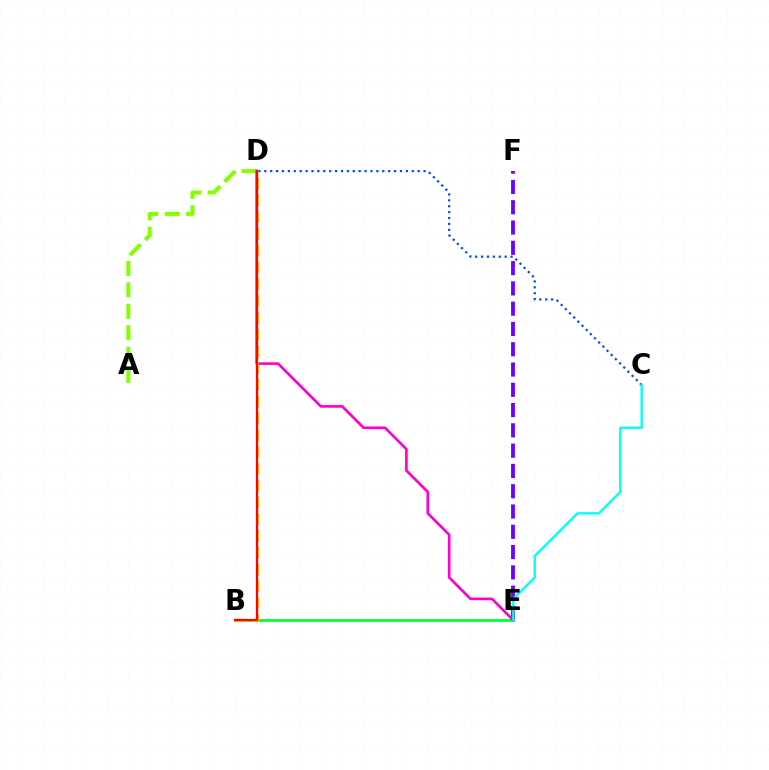{('E', 'F'): [{'color': '#7200ff', 'line_style': 'dashed', 'thickness': 2.76}], ('B', 'E'): [{'color': '#00ff39', 'line_style': 'solid', 'thickness': 2.0}], ('A', 'D'): [{'color': '#84ff00', 'line_style': 'dashed', 'thickness': 2.91}], ('C', 'D'): [{'color': '#004bff', 'line_style': 'dotted', 'thickness': 1.6}], ('D', 'E'): [{'color': '#ff00cf', 'line_style': 'solid', 'thickness': 1.91}], ('B', 'D'): [{'color': '#ffbd00', 'line_style': 'dashed', 'thickness': 2.28}, {'color': '#ff0000', 'line_style': 'solid', 'thickness': 1.59}], ('C', 'E'): [{'color': '#00fff6', 'line_style': 'solid', 'thickness': 1.71}]}